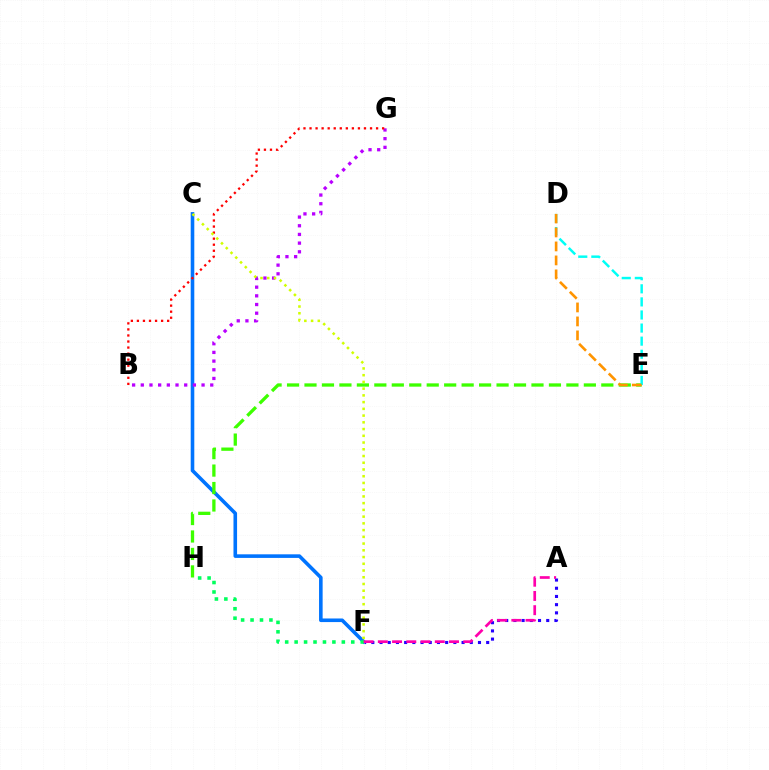{('C', 'F'): [{'color': '#0074ff', 'line_style': 'solid', 'thickness': 2.59}, {'color': '#d1ff00', 'line_style': 'dotted', 'thickness': 1.83}], ('B', 'G'): [{'color': '#b900ff', 'line_style': 'dotted', 'thickness': 2.36}, {'color': '#ff0000', 'line_style': 'dotted', 'thickness': 1.64}], ('F', 'H'): [{'color': '#00ff5c', 'line_style': 'dotted', 'thickness': 2.56}], ('A', 'F'): [{'color': '#2500ff', 'line_style': 'dotted', 'thickness': 2.23}, {'color': '#ff00ac', 'line_style': 'dashed', 'thickness': 1.93}], ('E', 'H'): [{'color': '#3dff00', 'line_style': 'dashed', 'thickness': 2.37}], ('D', 'E'): [{'color': '#00fff6', 'line_style': 'dashed', 'thickness': 1.78}, {'color': '#ff9400', 'line_style': 'dashed', 'thickness': 1.9}]}